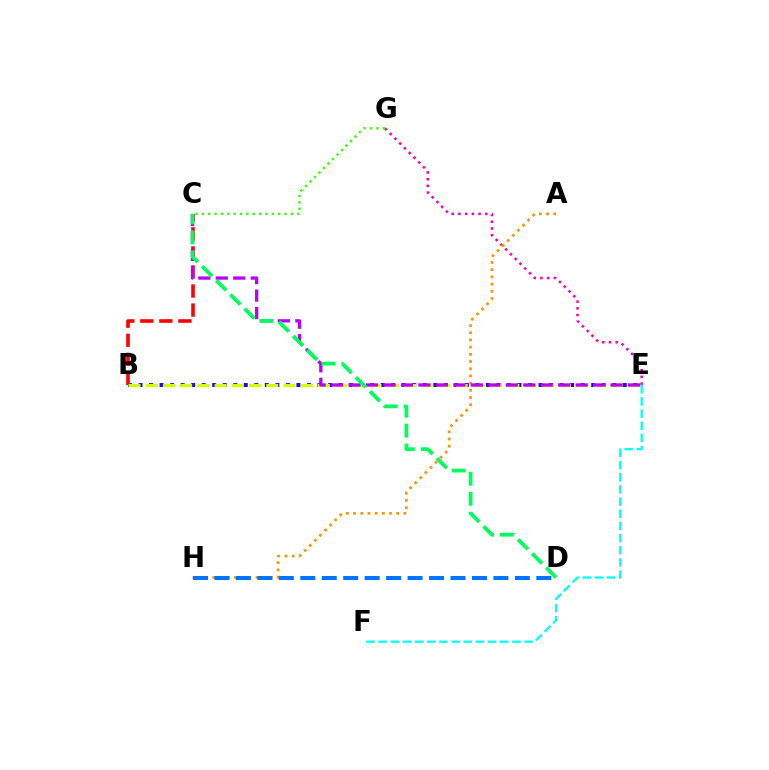{('E', 'G'): [{'color': '#ff00ac', 'line_style': 'dotted', 'thickness': 1.83}], ('E', 'F'): [{'color': '#00fff6', 'line_style': 'dashed', 'thickness': 1.65}], ('A', 'H'): [{'color': '#ff9400', 'line_style': 'dotted', 'thickness': 1.95}], ('B', 'E'): [{'color': '#2500ff', 'line_style': 'dotted', 'thickness': 2.86}, {'color': '#d1ff00', 'line_style': 'dashed', 'thickness': 2.34}], ('B', 'C'): [{'color': '#ff0000', 'line_style': 'dashed', 'thickness': 2.59}], ('C', 'E'): [{'color': '#b900ff', 'line_style': 'dashed', 'thickness': 2.37}], ('D', 'H'): [{'color': '#0074ff', 'line_style': 'dashed', 'thickness': 2.92}], ('C', 'G'): [{'color': '#3dff00', 'line_style': 'dotted', 'thickness': 1.73}], ('C', 'D'): [{'color': '#00ff5c', 'line_style': 'dashed', 'thickness': 2.71}]}